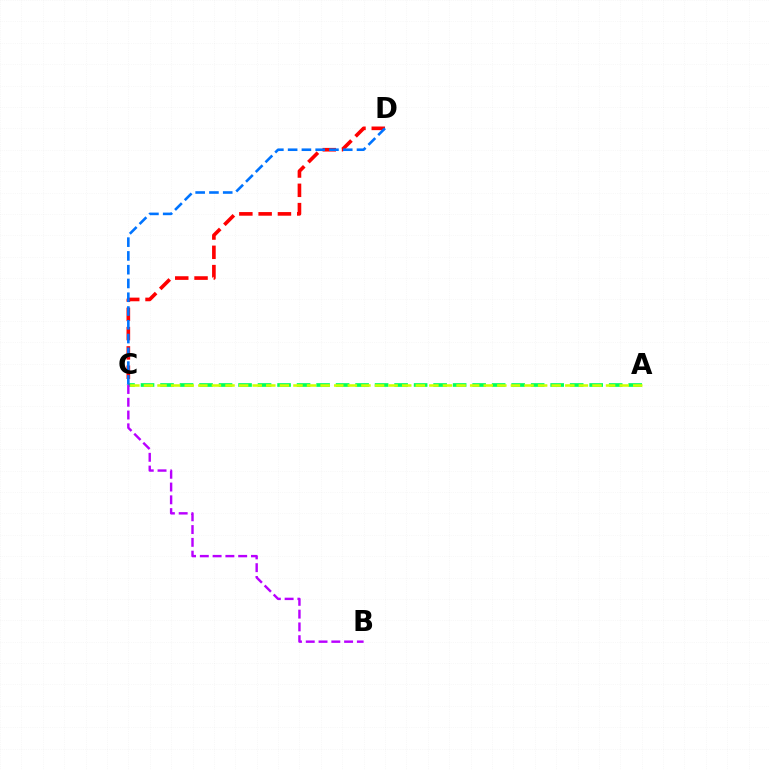{('A', 'C'): [{'color': '#00ff5c', 'line_style': 'dashed', 'thickness': 2.65}, {'color': '#d1ff00', 'line_style': 'dashed', 'thickness': 1.85}], ('C', 'D'): [{'color': '#ff0000', 'line_style': 'dashed', 'thickness': 2.62}, {'color': '#0074ff', 'line_style': 'dashed', 'thickness': 1.87}], ('B', 'C'): [{'color': '#b900ff', 'line_style': 'dashed', 'thickness': 1.74}]}